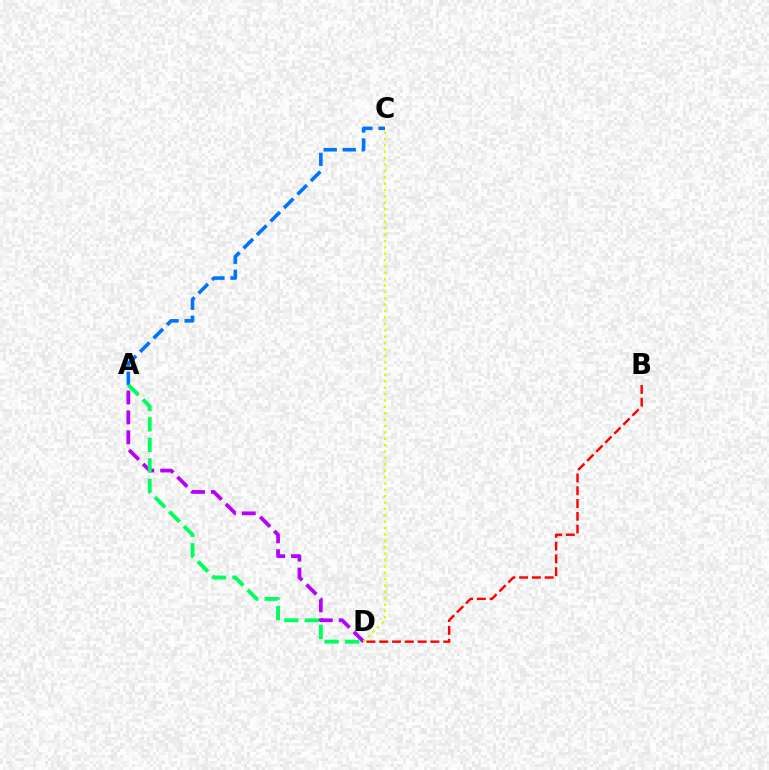{('A', 'D'): [{'color': '#b900ff', 'line_style': 'dashed', 'thickness': 2.7}, {'color': '#00ff5c', 'line_style': 'dashed', 'thickness': 2.79}], ('A', 'C'): [{'color': '#0074ff', 'line_style': 'dashed', 'thickness': 2.59}], ('B', 'D'): [{'color': '#ff0000', 'line_style': 'dashed', 'thickness': 1.74}], ('C', 'D'): [{'color': '#d1ff00', 'line_style': 'dotted', 'thickness': 1.73}]}